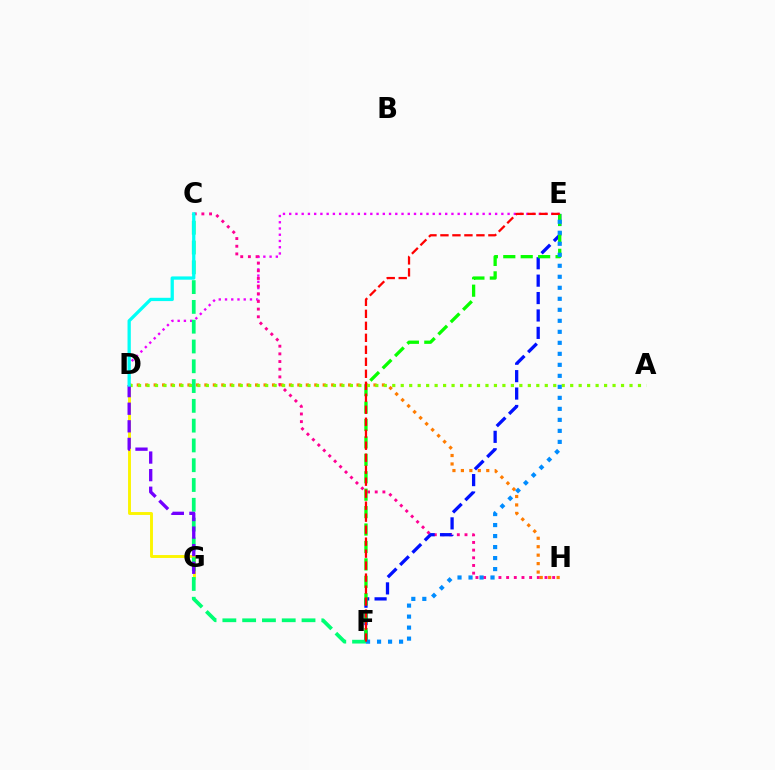{('D', 'G'): [{'color': '#fcf500', 'line_style': 'solid', 'thickness': 2.1}, {'color': '#7200ff', 'line_style': 'dashed', 'thickness': 2.39}], ('D', 'E'): [{'color': '#ee00ff', 'line_style': 'dotted', 'thickness': 1.7}], ('C', 'H'): [{'color': '#ff0094', 'line_style': 'dotted', 'thickness': 2.08}], ('E', 'F'): [{'color': '#0010ff', 'line_style': 'dashed', 'thickness': 2.37}, {'color': '#08ff00', 'line_style': 'dashed', 'thickness': 2.37}, {'color': '#008cff', 'line_style': 'dotted', 'thickness': 2.99}, {'color': '#ff0000', 'line_style': 'dashed', 'thickness': 1.63}], ('D', 'H'): [{'color': '#ff7c00', 'line_style': 'dotted', 'thickness': 2.3}], ('A', 'D'): [{'color': '#84ff00', 'line_style': 'dotted', 'thickness': 2.3}], ('C', 'F'): [{'color': '#00ff74', 'line_style': 'dashed', 'thickness': 2.69}], ('C', 'D'): [{'color': '#00fff6', 'line_style': 'solid', 'thickness': 2.36}]}